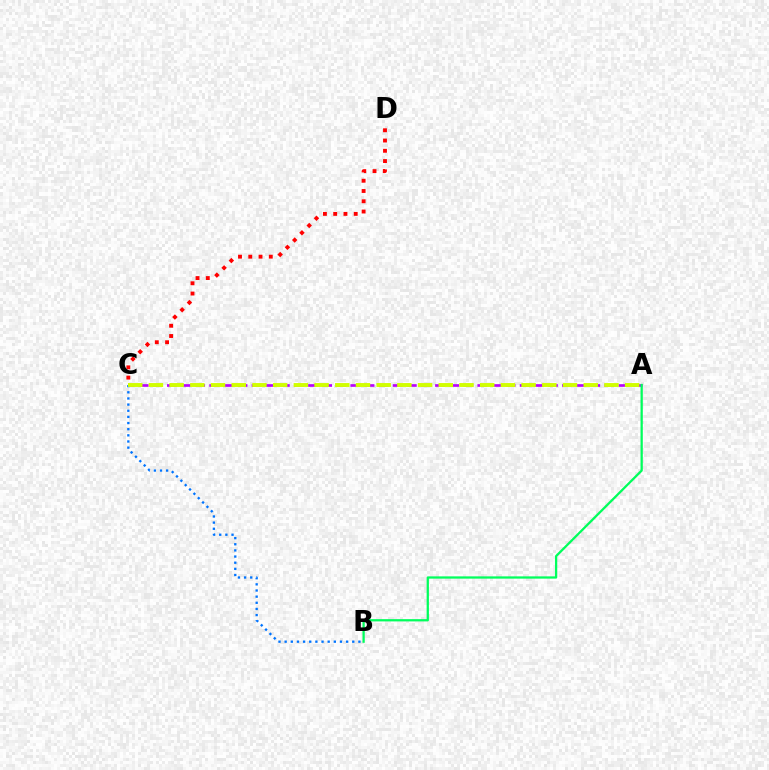{('A', 'C'): [{'color': '#b900ff', 'line_style': 'dashed', 'thickness': 1.92}, {'color': '#d1ff00', 'line_style': 'dashed', 'thickness': 2.81}], ('A', 'B'): [{'color': '#00ff5c', 'line_style': 'solid', 'thickness': 1.63}], ('B', 'C'): [{'color': '#0074ff', 'line_style': 'dotted', 'thickness': 1.67}], ('C', 'D'): [{'color': '#ff0000', 'line_style': 'dotted', 'thickness': 2.79}]}